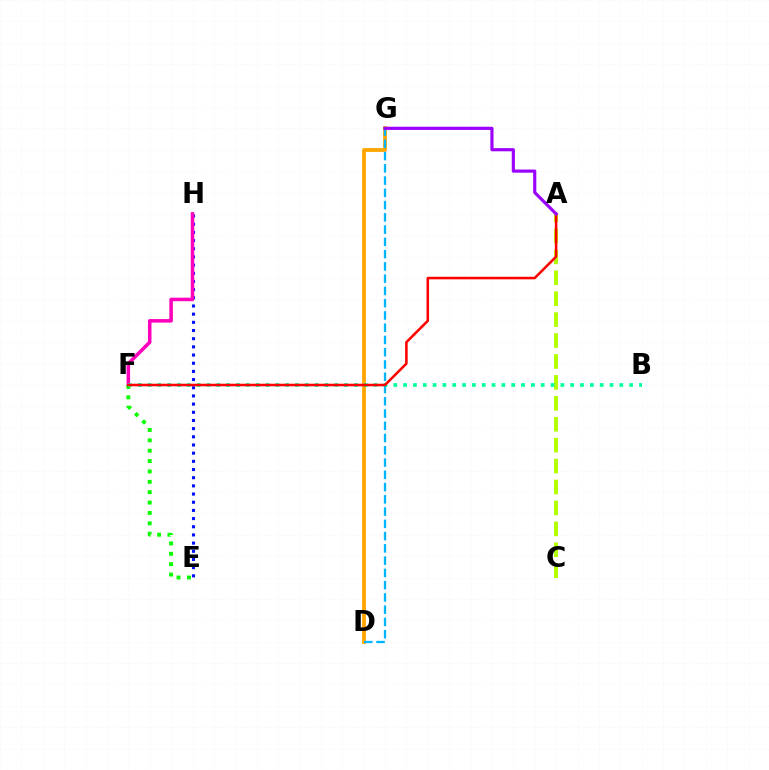{('A', 'C'): [{'color': '#b3ff00', 'line_style': 'dashed', 'thickness': 2.84}], ('E', 'H'): [{'color': '#0010ff', 'line_style': 'dotted', 'thickness': 2.22}], ('F', 'H'): [{'color': '#ff00bd', 'line_style': 'solid', 'thickness': 2.55}], ('E', 'F'): [{'color': '#08ff00', 'line_style': 'dotted', 'thickness': 2.82}], ('D', 'G'): [{'color': '#ffa500', 'line_style': 'solid', 'thickness': 2.74}, {'color': '#00b5ff', 'line_style': 'dashed', 'thickness': 1.67}], ('B', 'F'): [{'color': '#00ff9d', 'line_style': 'dotted', 'thickness': 2.67}], ('A', 'F'): [{'color': '#ff0000', 'line_style': 'solid', 'thickness': 1.84}], ('A', 'G'): [{'color': '#9b00ff', 'line_style': 'solid', 'thickness': 2.28}]}